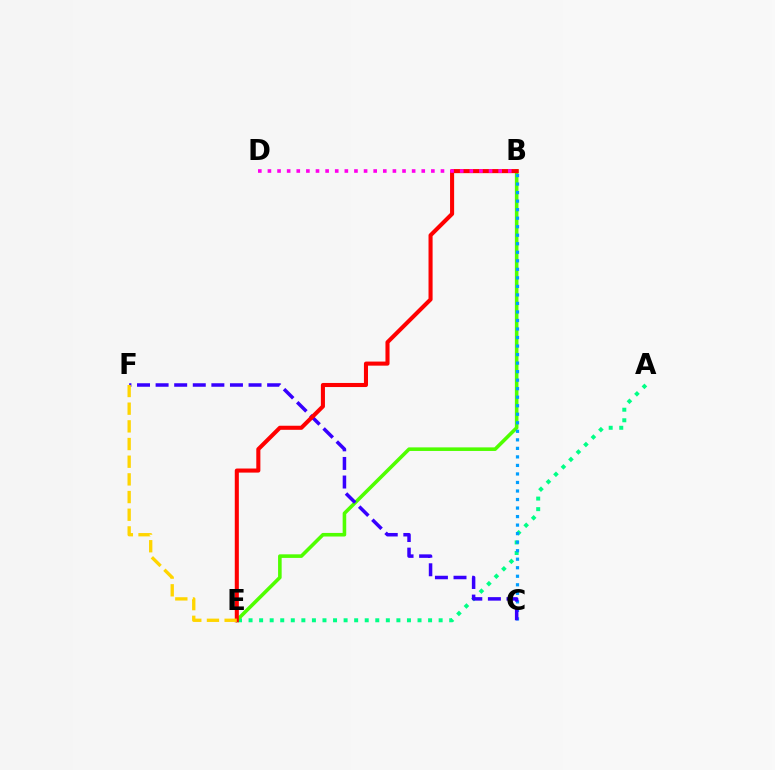{('A', 'E'): [{'color': '#00ff86', 'line_style': 'dotted', 'thickness': 2.87}], ('B', 'E'): [{'color': '#4fff00', 'line_style': 'solid', 'thickness': 2.58}, {'color': '#ff0000', 'line_style': 'solid', 'thickness': 2.93}], ('B', 'C'): [{'color': '#009eff', 'line_style': 'dotted', 'thickness': 2.32}], ('C', 'F'): [{'color': '#3700ff', 'line_style': 'dashed', 'thickness': 2.53}], ('E', 'F'): [{'color': '#ffd500', 'line_style': 'dashed', 'thickness': 2.4}], ('B', 'D'): [{'color': '#ff00ed', 'line_style': 'dotted', 'thickness': 2.61}]}